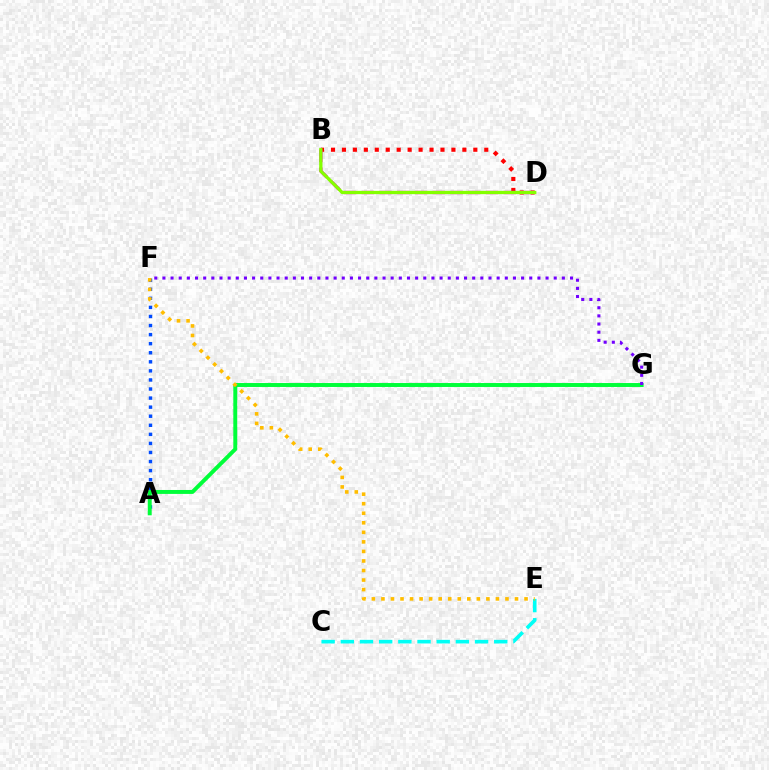{('B', 'D'): [{'color': '#ff0000', 'line_style': 'dotted', 'thickness': 2.97}, {'color': '#ff00cf', 'line_style': 'dashed', 'thickness': 2.41}, {'color': '#84ff00', 'line_style': 'solid', 'thickness': 2.37}], ('A', 'F'): [{'color': '#004bff', 'line_style': 'dotted', 'thickness': 2.46}], ('C', 'E'): [{'color': '#00fff6', 'line_style': 'dashed', 'thickness': 2.61}], ('A', 'G'): [{'color': '#00ff39', 'line_style': 'solid', 'thickness': 2.83}], ('F', 'G'): [{'color': '#7200ff', 'line_style': 'dotted', 'thickness': 2.21}], ('E', 'F'): [{'color': '#ffbd00', 'line_style': 'dotted', 'thickness': 2.59}]}